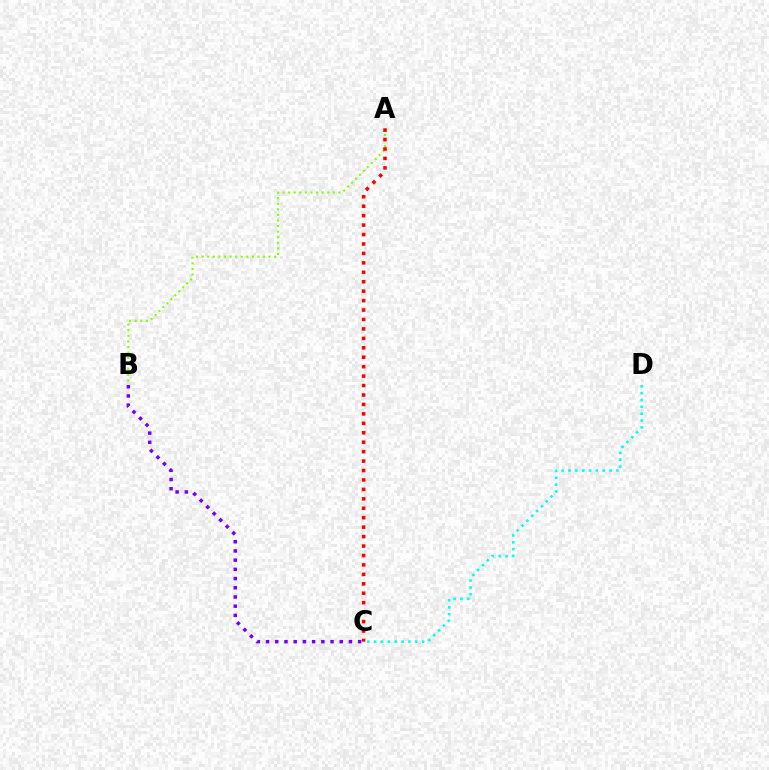{('A', 'B'): [{'color': '#84ff00', 'line_style': 'dotted', 'thickness': 1.52}], ('A', 'C'): [{'color': '#ff0000', 'line_style': 'dotted', 'thickness': 2.56}], ('C', 'D'): [{'color': '#00fff6', 'line_style': 'dotted', 'thickness': 1.86}], ('B', 'C'): [{'color': '#7200ff', 'line_style': 'dotted', 'thickness': 2.5}]}